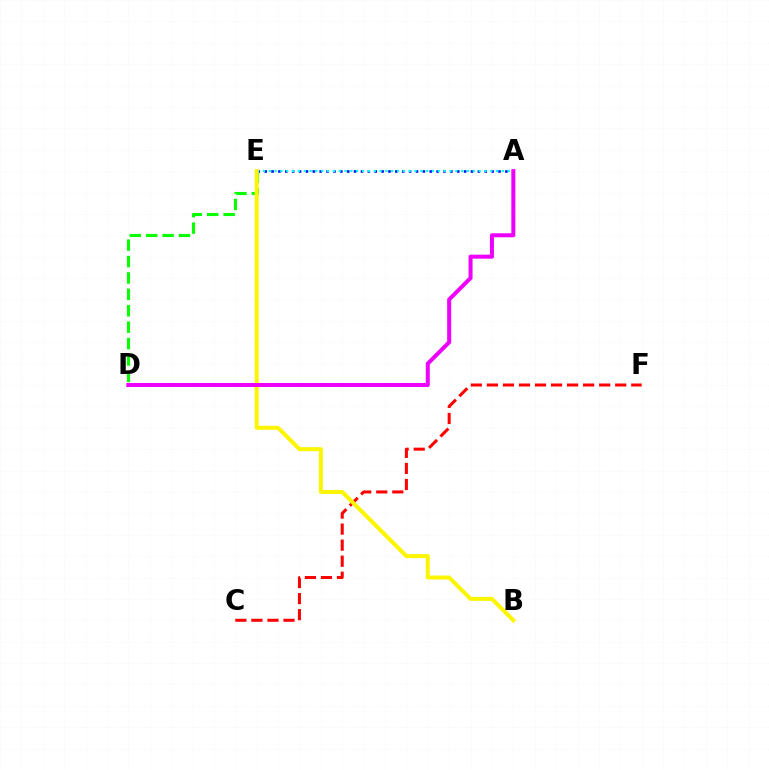{('A', 'E'): [{'color': '#0010ff', 'line_style': 'dotted', 'thickness': 1.87}, {'color': '#00fff6', 'line_style': 'dotted', 'thickness': 1.58}], ('D', 'E'): [{'color': '#08ff00', 'line_style': 'dashed', 'thickness': 2.23}], ('C', 'F'): [{'color': '#ff0000', 'line_style': 'dashed', 'thickness': 2.18}], ('B', 'E'): [{'color': '#fcf500', 'line_style': 'solid', 'thickness': 2.86}], ('A', 'D'): [{'color': '#ee00ff', 'line_style': 'solid', 'thickness': 2.89}]}